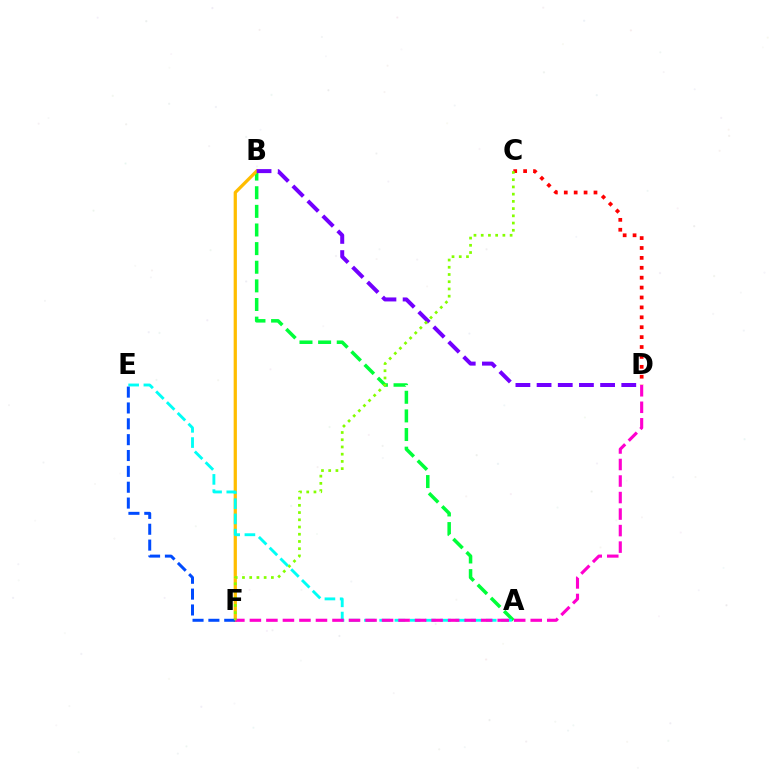{('A', 'B'): [{'color': '#00ff39', 'line_style': 'dashed', 'thickness': 2.53}], ('C', 'D'): [{'color': '#ff0000', 'line_style': 'dotted', 'thickness': 2.69}], ('B', 'F'): [{'color': '#ffbd00', 'line_style': 'solid', 'thickness': 2.34}], ('A', 'E'): [{'color': '#00fff6', 'line_style': 'dashed', 'thickness': 2.07}], ('B', 'D'): [{'color': '#7200ff', 'line_style': 'dashed', 'thickness': 2.88}], ('E', 'F'): [{'color': '#004bff', 'line_style': 'dashed', 'thickness': 2.15}], ('D', 'F'): [{'color': '#ff00cf', 'line_style': 'dashed', 'thickness': 2.24}], ('C', 'F'): [{'color': '#84ff00', 'line_style': 'dotted', 'thickness': 1.96}]}